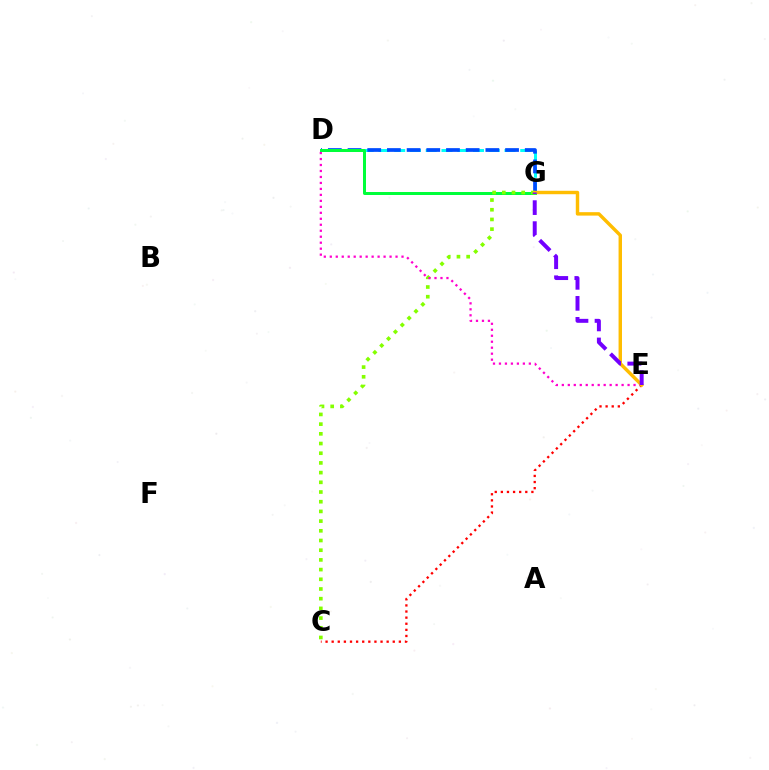{('D', 'G'): [{'color': '#00fff6', 'line_style': 'dashed', 'thickness': 2.14}, {'color': '#004bff', 'line_style': 'dashed', 'thickness': 2.68}, {'color': '#00ff39', 'line_style': 'solid', 'thickness': 2.16}], ('C', 'E'): [{'color': '#ff0000', 'line_style': 'dotted', 'thickness': 1.66}], ('C', 'G'): [{'color': '#84ff00', 'line_style': 'dotted', 'thickness': 2.63}], ('D', 'E'): [{'color': '#ff00cf', 'line_style': 'dotted', 'thickness': 1.62}], ('E', 'G'): [{'color': '#ffbd00', 'line_style': 'solid', 'thickness': 2.47}, {'color': '#7200ff', 'line_style': 'dashed', 'thickness': 2.85}]}